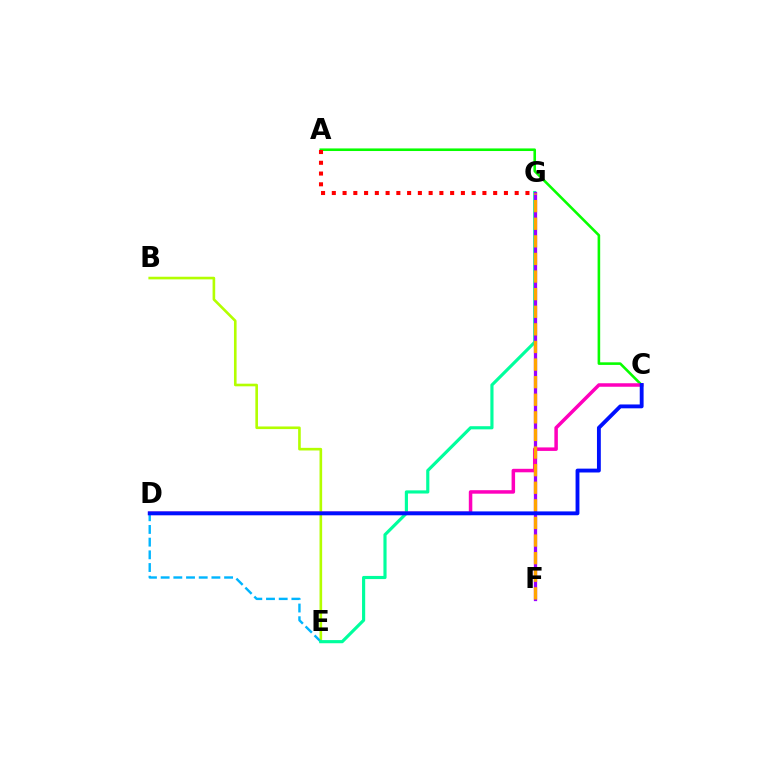{('B', 'E'): [{'color': '#b3ff00', 'line_style': 'solid', 'thickness': 1.89}], ('A', 'C'): [{'color': '#08ff00', 'line_style': 'solid', 'thickness': 1.87}], ('D', 'E'): [{'color': '#00b5ff', 'line_style': 'dashed', 'thickness': 1.72}], ('E', 'G'): [{'color': '#00ff9d', 'line_style': 'solid', 'thickness': 2.27}], ('F', 'G'): [{'color': '#9b00ff', 'line_style': 'solid', 'thickness': 2.35}, {'color': '#ffa500', 'line_style': 'dashed', 'thickness': 2.39}], ('C', 'D'): [{'color': '#ff00bd', 'line_style': 'solid', 'thickness': 2.52}, {'color': '#0010ff', 'line_style': 'solid', 'thickness': 2.78}], ('A', 'G'): [{'color': '#ff0000', 'line_style': 'dotted', 'thickness': 2.92}]}